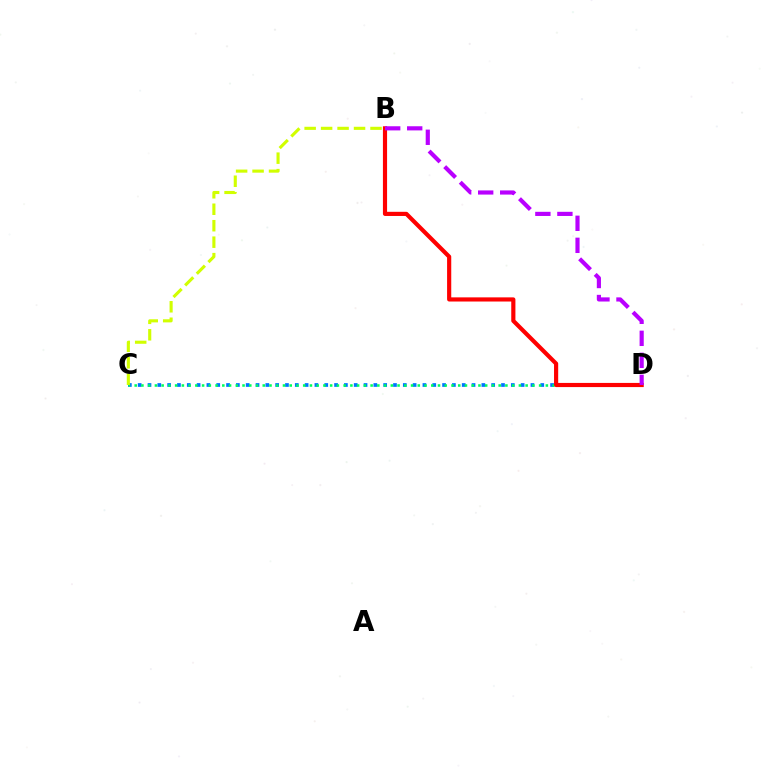{('C', 'D'): [{'color': '#0074ff', 'line_style': 'dotted', 'thickness': 2.67}, {'color': '#00ff5c', 'line_style': 'dotted', 'thickness': 1.83}], ('B', 'D'): [{'color': '#ff0000', 'line_style': 'solid', 'thickness': 2.99}, {'color': '#b900ff', 'line_style': 'dashed', 'thickness': 2.99}], ('B', 'C'): [{'color': '#d1ff00', 'line_style': 'dashed', 'thickness': 2.24}]}